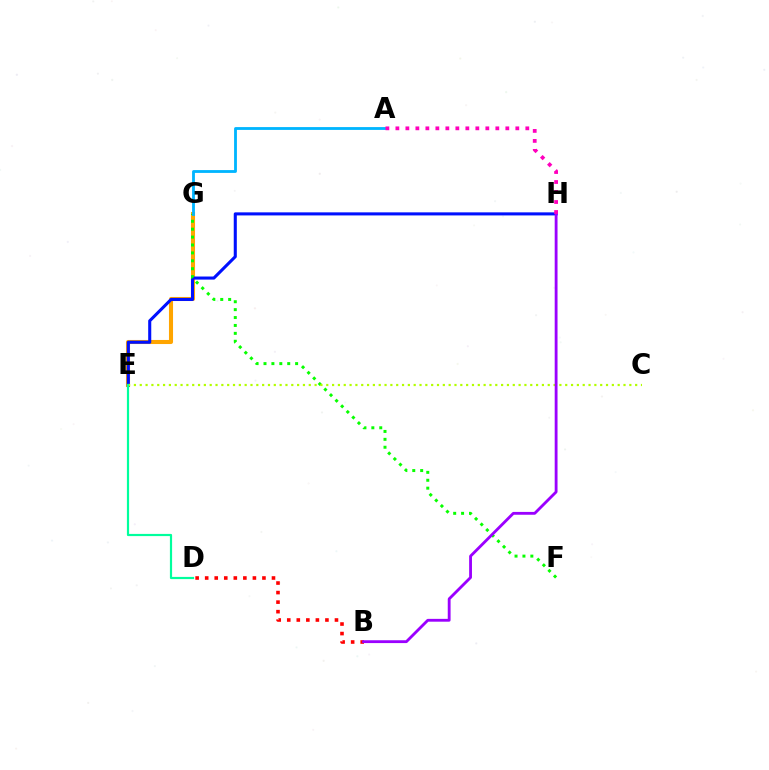{('B', 'D'): [{'color': '#ff0000', 'line_style': 'dotted', 'thickness': 2.59}], ('E', 'G'): [{'color': '#ffa500', 'line_style': 'solid', 'thickness': 2.93}], ('E', 'H'): [{'color': '#0010ff', 'line_style': 'solid', 'thickness': 2.21}], ('F', 'G'): [{'color': '#08ff00', 'line_style': 'dotted', 'thickness': 2.15}], ('A', 'G'): [{'color': '#00b5ff', 'line_style': 'solid', 'thickness': 2.03}], ('C', 'E'): [{'color': '#b3ff00', 'line_style': 'dotted', 'thickness': 1.58}], ('D', 'E'): [{'color': '#00ff9d', 'line_style': 'solid', 'thickness': 1.57}], ('B', 'H'): [{'color': '#9b00ff', 'line_style': 'solid', 'thickness': 2.04}], ('A', 'H'): [{'color': '#ff00bd', 'line_style': 'dotted', 'thickness': 2.72}]}